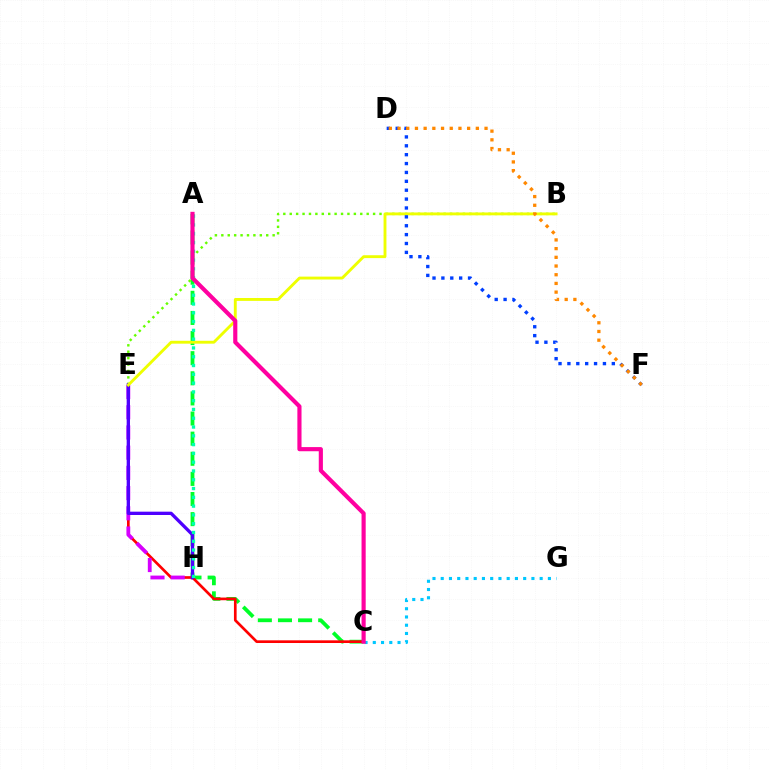{('A', 'C'): [{'color': '#00ff27', 'line_style': 'dashed', 'thickness': 2.73}, {'color': '#ff00a0', 'line_style': 'solid', 'thickness': 2.98}], ('B', 'E'): [{'color': '#66ff00', 'line_style': 'dotted', 'thickness': 1.74}, {'color': '#eeff00', 'line_style': 'solid', 'thickness': 2.07}], ('C', 'E'): [{'color': '#ff0000', 'line_style': 'solid', 'thickness': 1.93}], ('E', 'H'): [{'color': '#d600ff', 'line_style': 'dashed', 'thickness': 2.75}, {'color': '#4f00ff', 'line_style': 'solid', 'thickness': 2.39}], ('A', 'H'): [{'color': '#00ffaf', 'line_style': 'dotted', 'thickness': 2.39}], ('C', 'G'): [{'color': '#00c7ff', 'line_style': 'dotted', 'thickness': 2.24}], ('D', 'F'): [{'color': '#003fff', 'line_style': 'dotted', 'thickness': 2.41}, {'color': '#ff8800', 'line_style': 'dotted', 'thickness': 2.36}]}